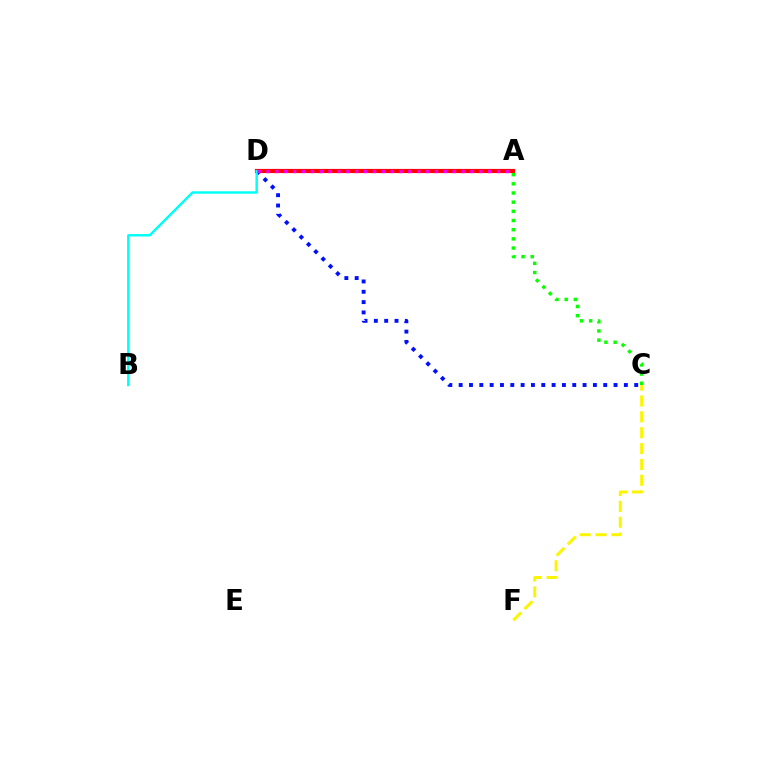{('A', 'D'): [{'color': '#ff0000', 'line_style': 'solid', 'thickness': 2.99}, {'color': '#ee00ff', 'line_style': 'dotted', 'thickness': 2.41}], ('C', 'D'): [{'color': '#0010ff', 'line_style': 'dotted', 'thickness': 2.81}], ('A', 'C'): [{'color': '#08ff00', 'line_style': 'dotted', 'thickness': 2.49}], ('B', 'D'): [{'color': '#00fff6', 'line_style': 'solid', 'thickness': 1.76}], ('C', 'F'): [{'color': '#fcf500', 'line_style': 'dashed', 'thickness': 2.15}]}